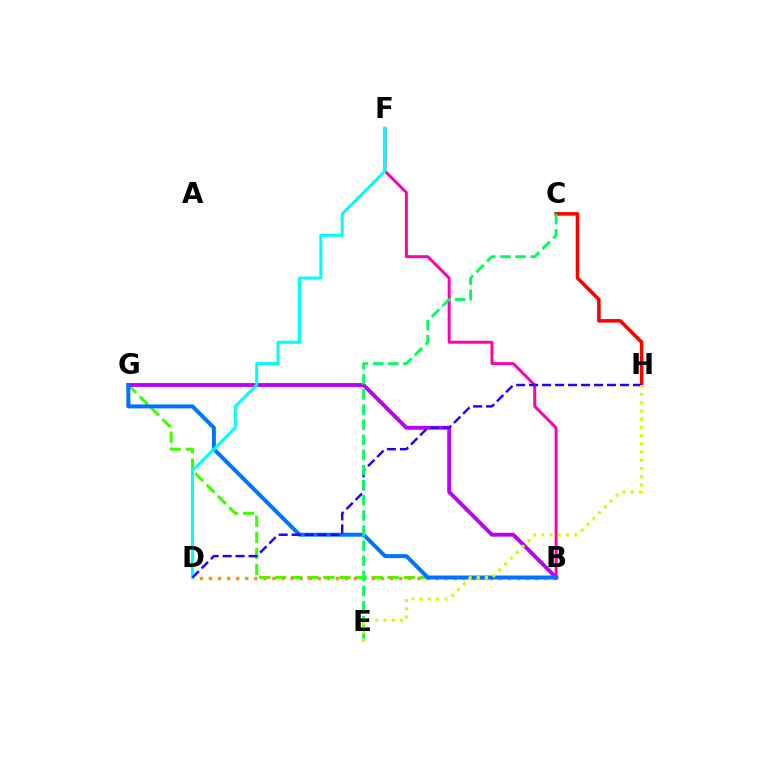{('B', 'G'): [{'color': '#3dff00', 'line_style': 'dashed', 'thickness': 2.18}, {'color': '#b900ff', 'line_style': 'solid', 'thickness': 2.78}, {'color': '#0074ff', 'line_style': 'solid', 'thickness': 2.86}], ('C', 'H'): [{'color': '#ff0000', 'line_style': 'solid', 'thickness': 2.56}], ('B', 'D'): [{'color': '#ff9400', 'line_style': 'dotted', 'thickness': 2.46}], ('B', 'F'): [{'color': '#ff00ac', 'line_style': 'solid', 'thickness': 2.13}], ('D', 'F'): [{'color': '#00fff6', 'line_style': 'solid', 'thickness': 2.17}], ('D', 'H'): [{'color': '#2500ff', 'line_style': 'dashed', 'thickness': 1.76}], ('C', 'E'): [{'color': '#00ff5c', 'line_style': 'dashed', 'thickness': 2.05}], ('E', 'H'): [{'color': '#d1ff00', 'line_style': 'dotted', 'thickness': 2.24}]}